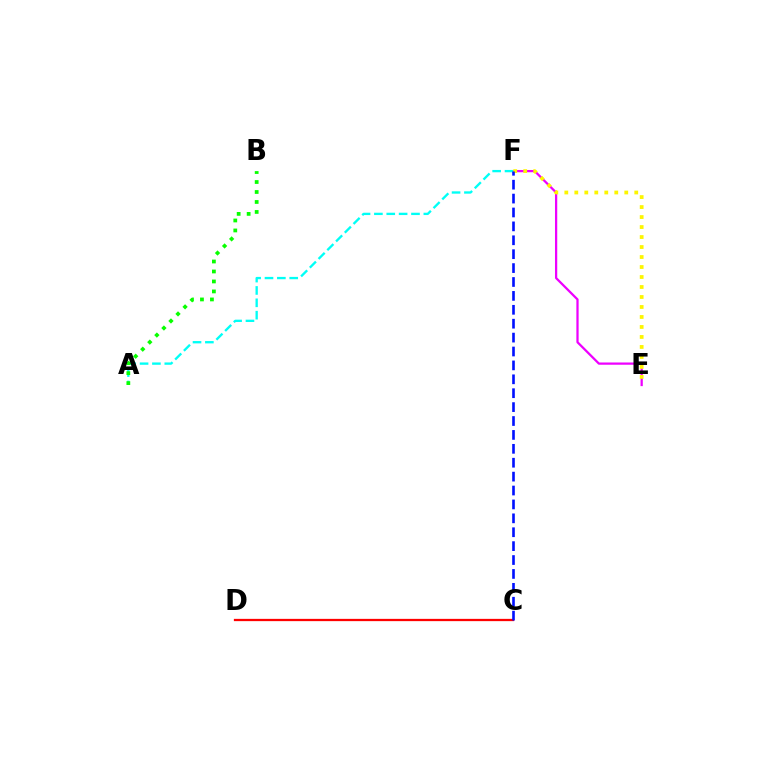{('E', 'F'): [{'color': '#ee00ff', 'line_style': 'solid', 'thickness': 1.62}, {'color': '#fcf500', 'line_style': 'dotted', 'thickness': 2.71}], ('A', 'F'): [{'color': '#00fff6', 'line_style': 'dashed', 'thickness': 1.68}], ('C', 'D'): [{'color': '#ff0000', 'line_style': 'solid', 'thickness': 1.64}], ('A', 'B'): [{'color': '#08ff00', 'line_style': 'dotted', 'thickness': 2.71}], ('C', 'F'): [{'color': '#0010ff', 'line_style': 'dashed', 'thickness': 1.89}]}